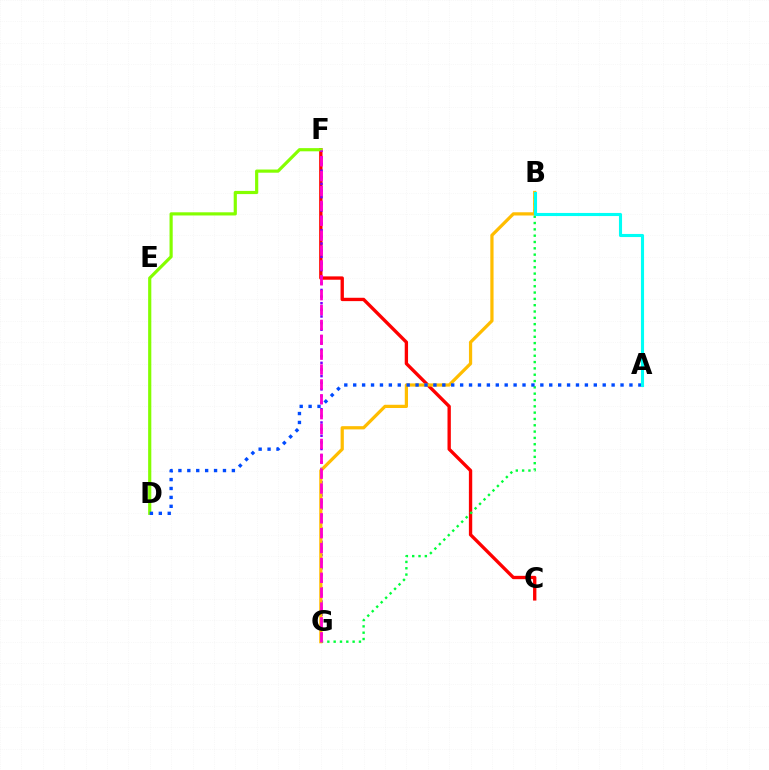{('C', 'F'): [{'color': '#ff0000', 'line_style': 'solid', 'thickness': 2.41}], ('D', 'F'): [{'color': '#84ff00', 'line_style': 'solid', 'thickness': 2.29}], ('F', 'G'): [{'color': '#7200ff', 'line_style': 'dotted', 'thickness': 1.8}, {'color': '#ff00cf', 'line_style': 'dashed', 'thickness': 2.02}], ('B', 'G'): [{'color': '#00ff39', 'line_style': 'dotted', 'thickness': 1.72}, {'color': '#ffbd00', 'line_style': 'solid', 'thickness': 2.33}], ('A', 'D'): [{'color': '#004bff', 'line_style': 'dotted', 'thickness': 2.42}], ('A', 'B'): [{'color': '#00fff6', 'line_style': 'solid', 'thickness': 2.23}]}